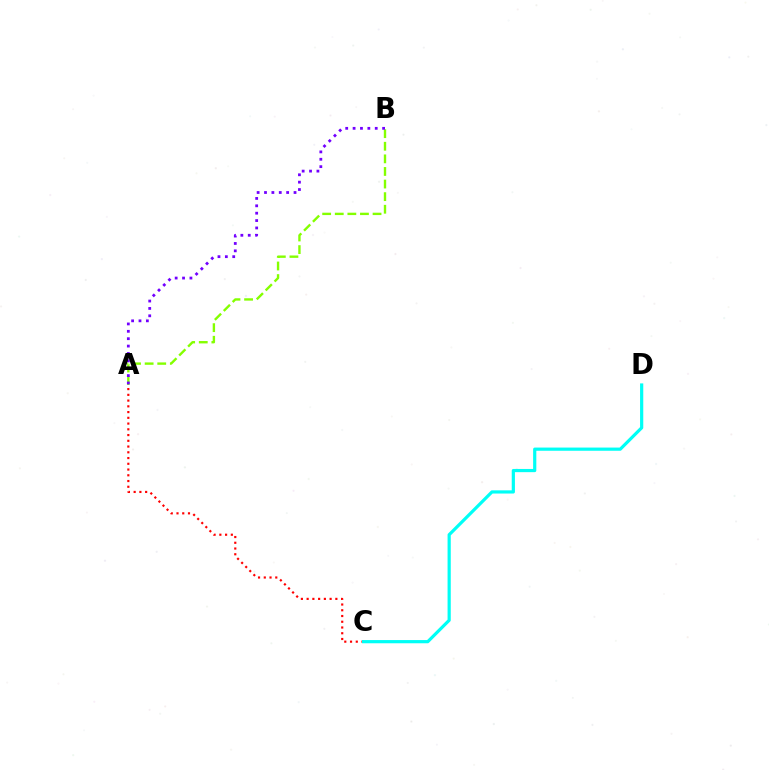{('A', 'B'): [{'color': '#84ff00', 'line_style': 'dashed', 'thickness': 1.71}, {'color': '#7200ff', 'line_style': 'dotted', 'thickness': 2.01}], ('A', 'C'): [{'color': '#ff0000', 'line_style': 'dotted', 'thickness': 1.56}], ('C', 'D'): [{'color': '#00fff6', 'line_style': 'solid', 'thickness': 2.3}]}